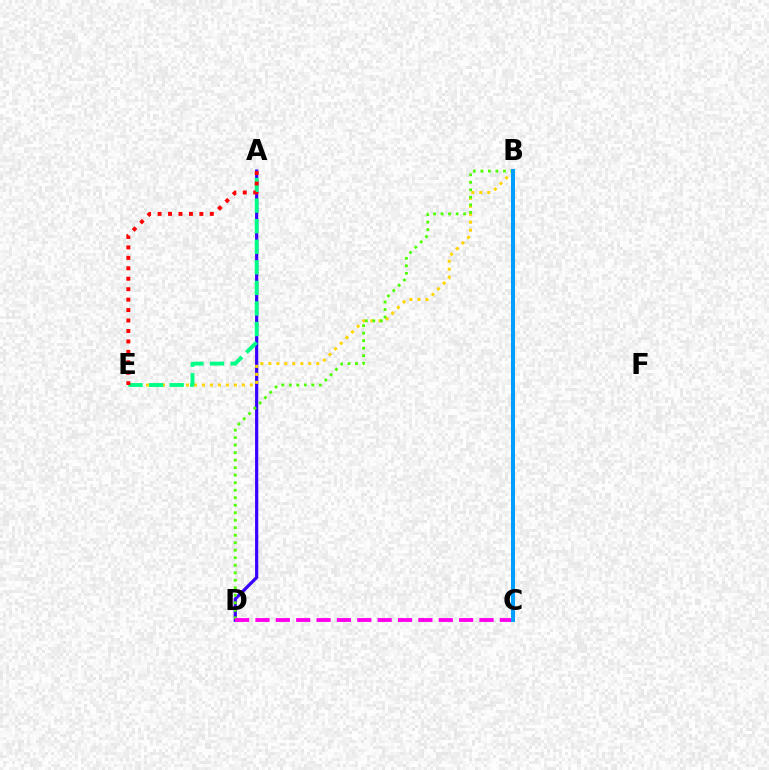{('A', 'D'): [{'color': '#3700ff', 'line_style': 'solid', 'thickness': 2.3}], ('B', 'E'): [{'color': '#ffd500', 'line_style': 'dotted', 'thickness': 2.17}], ('A', 'E'): [{'color': '#00ff86', 'line_style': 'dashed', 'thickness': 2.79}, {'color': '#ff0000', 'line_style': 'dotted', 'thickness': 2.84}], ('B', 'D'): [{'color': '#4fff00', 'line_style': 'dotted', 'thickness': 2.04}], ('C', 'D'): [{'color': '#ff00ed', 'line_style': 'dashed', 'thickness': 2.77}], ('B', 'C'): [{'color': '#009eff', 'line_style': 'solid', 'thickness': 2.89}]}